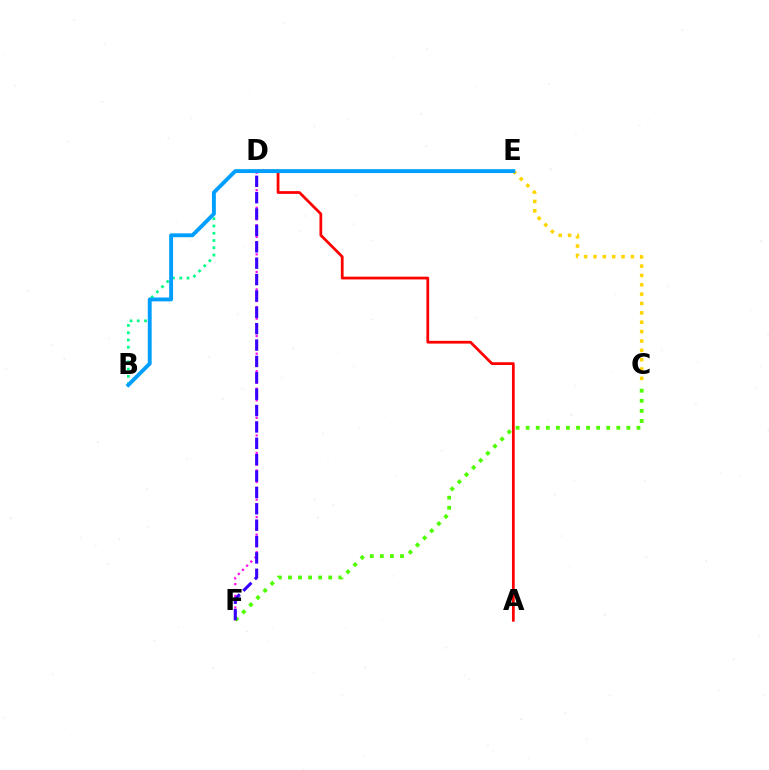{('A', 'D'): [{'color': '#ff0000', 'line_style': 'solid', 'thickness': 1.98}], ('D', 'F'): [{'color': '#ff00ed', 'line_style': 'dotted', 'thickness': 1.59}, {'color': '#3700ff', 'line_style': 'dashed', 'thickness': 2.22}], ('B', 'E'): [{'color': '#00ff86', 'line_style': 'dotted', 'thickness': 1.98}, {'color': '#009eff', 'line_style': 'solid', 'thickness': 2.79}], ('C', 'F'): [{'color': '#4fff00', 'line_style': 'dotted', 'thickness': 2.74}], ('C', 'E'): [{'color': '#ffd500', 'line_style': 'dotted', 'thickness': 2.54}]}